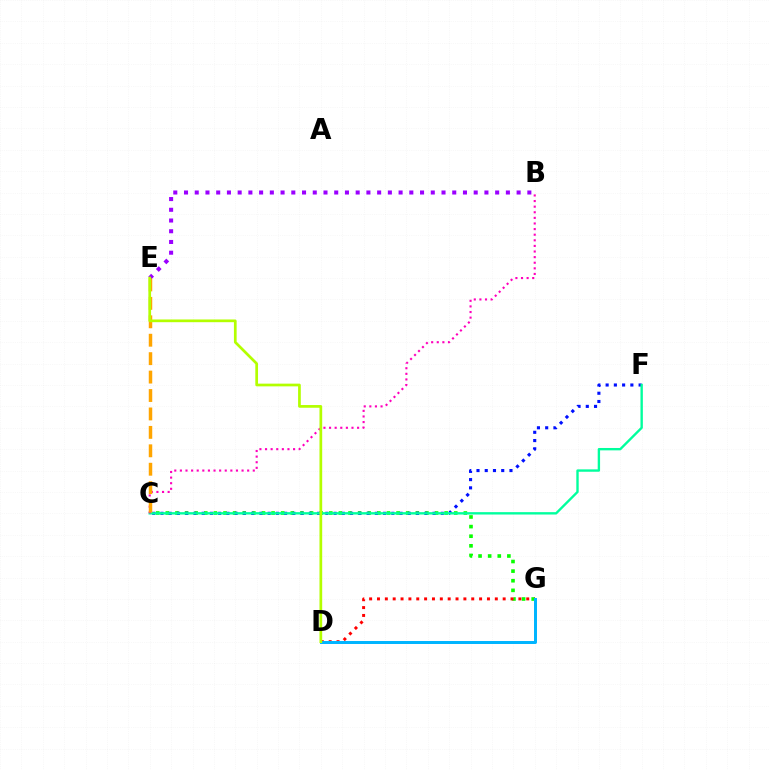{('C', 'G'): [{'color': '#08ff00', 'line_style': 'dotted', 'thickness': 2.61}], ('D', 'G'): [{'color': '#ff0000', 'line_style': 'dotted', 'thickness': 2.13}, {'color': '#00b5ff', 'line_style': 'solid', 'thickness': 2.15}], ('C', 'F'): [{'color': '#0010ff', 'line_style': 'dotted', 'thickness': 2.24}, {'color': '#00ff9d', 'line_style': 'solid', 'thickness': 1.71}], ('B', 'E'): [{'color': '#9b00ff', 'line_style': 'dotted', 'thickness': 2.92}], ('B', 'C'): [{'color': '#ff00bd', 'line_style': 'dotted', 'thickness': 1.52}], ('C', 'E'): [{'color': '#ffa500', 'line_style': 'dashed', 'thickness': 2.5}], ('D', 'E'): [{'color': '#b3ff00', 'line_style': 'solid', 'thickness': 1.95}]}